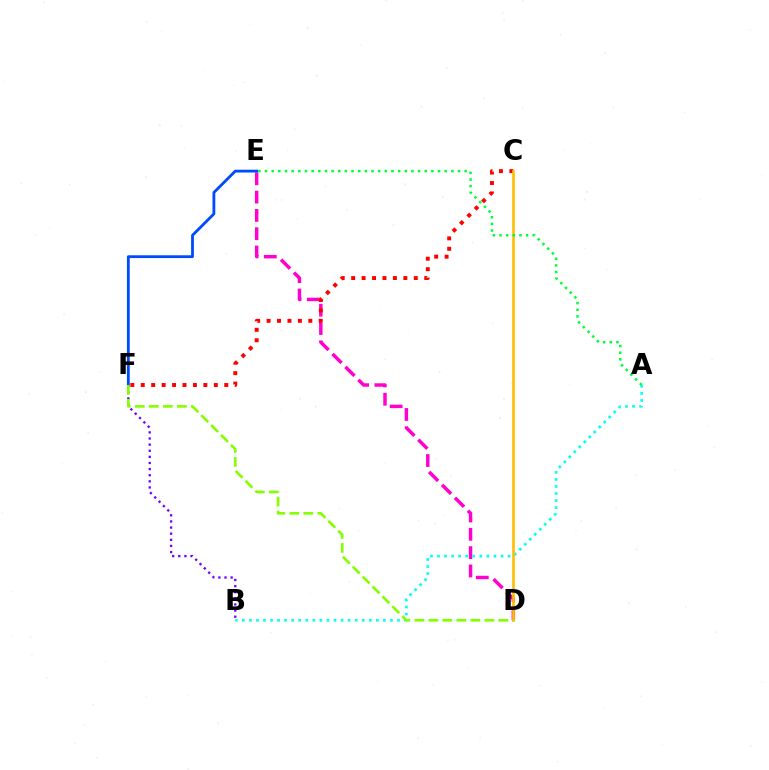{('D', 'E'): [{'color': '#ff00cf', 'line_style': 'dashed', 'thickness': 2.49}], ('C', 'F'): [{'color': '#ff0000', 'line_style': 'dotted', 'thickness': 2.84}], ('B', 'F'): [{'color': '#7200ff', 'line_style': 'dotted', 'thickness': 1.66}], ('A', 'B'): [{'color': '#00fff6', 'line_style': 'dotted', 'thickness': 1.92}], ('C', 'D'): [{'color': '#ffbd00', 'line_style': 'solid', 'thickness': 1.88}], ('A', 'E'): [{'color': '#00ff39', 'line_style': 'dotted', 'thickness': 1.81}], ('E', 'F'): [{'color': '#004bff', 'line_style': 'solid', 'thickness': 2.03}], ('D', 'F'): [{'color': '#84ff00', 'line_style': 'dashed', 'thickness': 1.9}]}